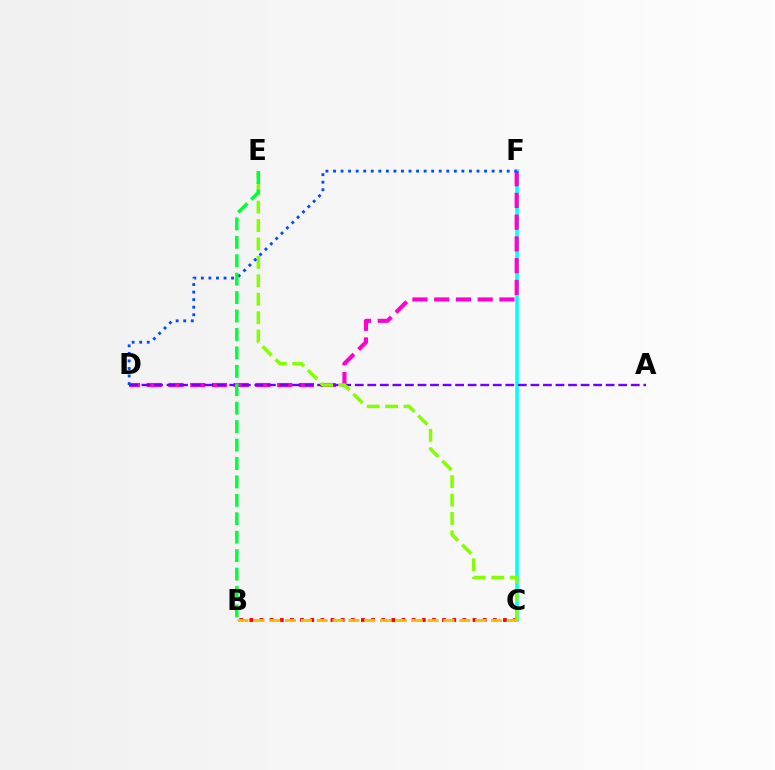{('B', 'C'): [{'color': '#ff0000', 'line_style': 'dotted', 'thickness': 2.76}, {'color': '#ffbd00', 'line_style': 'dashed', 'thickness': 2.15}], ('C', 'F'): [{'color': '#00fff6', 'line_style': 'solid', 'thickness': 2.56}], ('D', 'F'): [{'color': '#ff00cf', 'line_style': 'dashed', 'thickness': 2.95}, {'color': '#004bff', 'line_style': 'dotted', 'thickness': 2.05}], ('A', 'D'): [{'color': '#7200ff', 'line_style': 'dashed', 'thickness': 1.7}], ('C', 'E'): [{'color': '#84ff00', 'line_style': 'dashed', 'thickness': 2.5}], ('B', 'E'): [{'color': '#00ff39', 'line_style': 'dashed', 'thickness': 2.5}]}